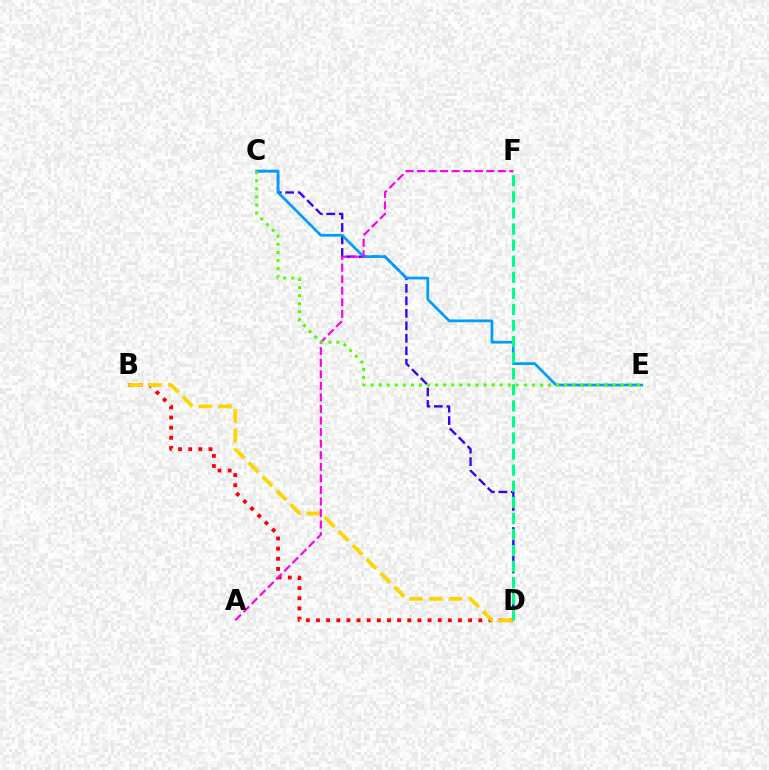{('C', 'D'): [{'color': '#3700ff', 'line_style': 'dashed', 'thickness': 1.7}], ('B', 'D'): [{'color': '#ff0000', 'line_style': 'dotted', 'thickness': 2.76}, {'color': '#ffd500', 'line_style': 'dashed', 'thickness': 2.68}], ('C', 'E'): [{'color': '#009eff', 'line_style': 'solid', 'thickness': 1.95}, {'color': '#4fff00', 'line_style': 'dotted', 'thickness': 2.19}], ('D', 'F'): [{'color': '#00ff86', 'line_style': 'dashed', 'thickness': 2.18}], ('A', 'F'): [{'color': '#ff00ed', 'line_style': 'dashed', 'thickness': 1.57}]}